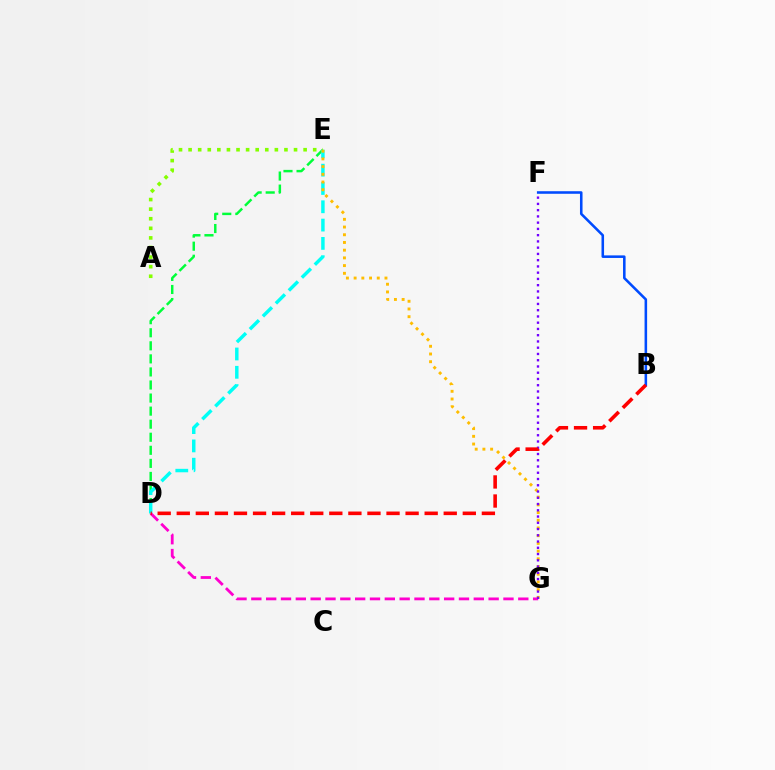{('D', 'E'): [{'color': '#00ff39', 'line_style': 'dashed', 'thickness': 1.77}, {'color': '#00fff6', 'line_style': 'dashed', 'thickness': 2.49}], ('B', 'F'): [{'color': '#004bff', 'line_style': 'solid', 'thickness': 1.84}], ('D', 'G'): [{'color': '#ff00cf', 'line_style': 'dashed', 'thickness': 2.01}], ('E', 'G'): [{'color': '#ffbd00', 'line_style': 'dotted', 'thickness': 2.1}], ('A', 'E'): [{'color': '#84ff00', 'line_style': 'dotted', 'thickness': 2.6}], ('F', 'G'): [{'color': '#7200ff', 'line_style': 'dotted', 'thickness': 1.7}], ('B', 'D'): [{'color': '#ff0000', 'line_style': 'dashed', 'thickness': 2.59}]}